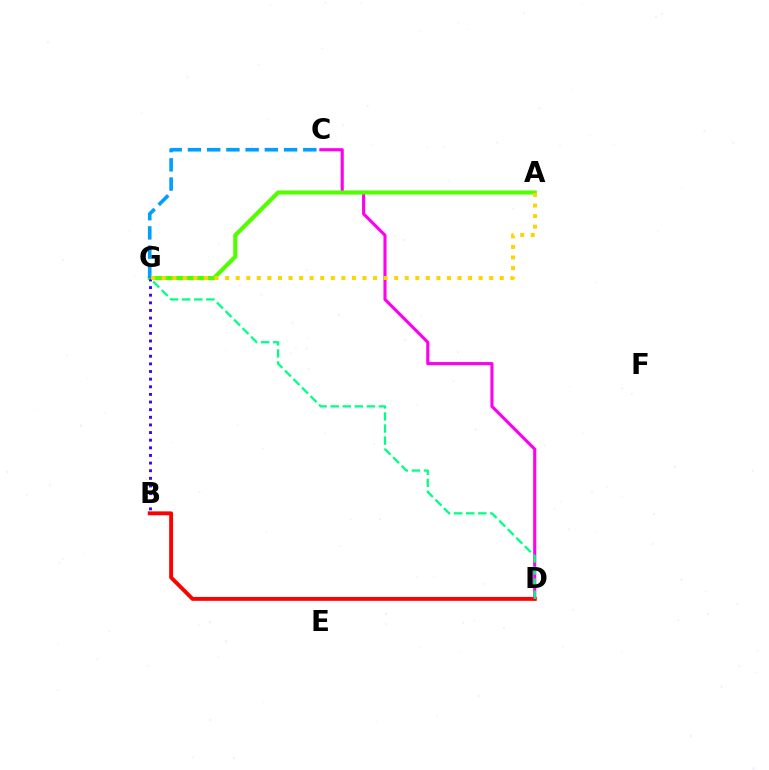{('C', 'D'): [{'color': '#ff00ed', 'line_style': 'solid', 'thickness': 2.24}], ('A', 'G'): [{'color': '#4fff00', 'line_style': 'solid', 'thickness': 2.95}, {'color': '#ffd500', 'line_style': 'dotted', 'thickness': 2.87}], ('B', 'G'): [{'color': '#3700ff', 'line_style': 'dotted', 'thickness': 2.07}], ('B', 'D'): [{'color': '#ff0000', 'line_style': 'solid', 'thickness': 2.8}], ('D', 'G'): [{'color': '#00ff86', 'line_style': 'dashed', 'thickness': 1.64}], ('C', 'G'): [{'color': '#009eff', 'line_style': 'dashed', 'thickness': 2.61}]}